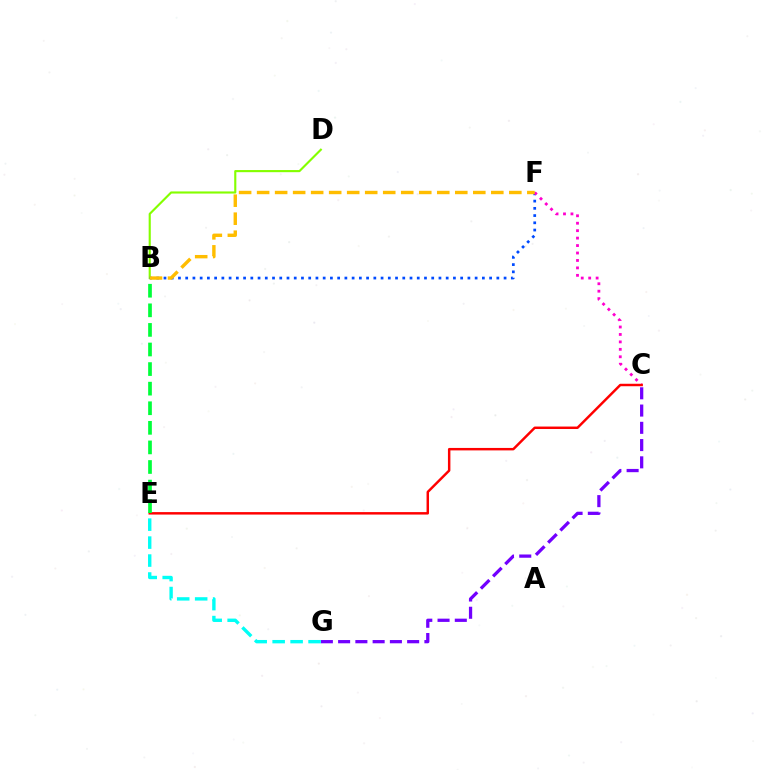{('B', 'D'): [{'color': '#84ff00', 'line_style': 'solid', 'thickness': 1.54}], ('C', 'G'): [{'color': '#7200ff', 'line_style': 'dashed', 'thickness': 2.34}], ('E', 'G'): [{'color': '#00fff6', 'line_style': 'dashed', 'thickness': 2.44}], ('B', 'F'): [{'color': '#004bff', 'line_style': 'dotted', 'thickness': 1.97}, {'color': '#ffbd00', 'line_style': 'dashed', 'thickness': 2.45}], ('C', 'F'): [{'color': '#ff00cf', 'line_style': 'dotted', 'thickness': 2.02}], ('C', 'E'): [{'color': '#ff0000', 'line_style': 'solid', 'thickness': 1.77}], ('B', 'E'): [{'color': '#00ff39', 'line_style': 'dashed', 'thickness': 2.66}]}